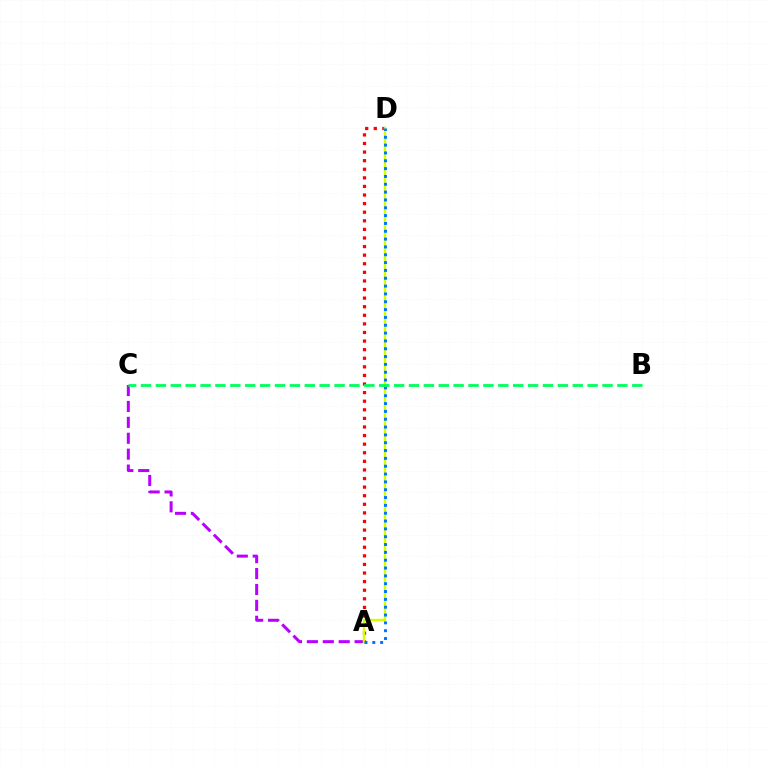{('A', 'C'): [{'color': '#b900ff', 'line_style': 'dashed', 'thickness': 2.16}], ('A', 'D'): [{'color': '#ff0000', 'line_style': 'dotted', 'thickness': 2.33}, {'color': '#d1ff00', 'line_style': 'solid', 'thickness': 1.73}, {'color': '#0074ff', 'line_style': 'dotted', 'thickness': 2.13}], ('B', 'C'): [{'color': '#00ff5c', 'line_style': 'dashed', 'thickness': 2.02}]}